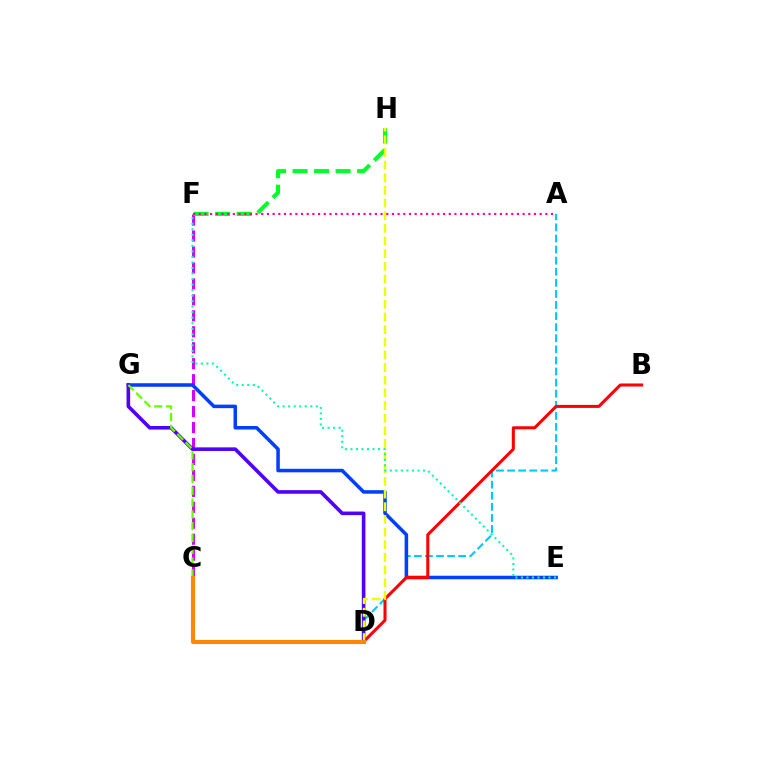{('A', 'D'): [{'color': '#00c7ff', 'line_style': 'dashed', 'thickness': 1.51}], ('C', 'F'): [{'color': '#d600ff', 'line_style': 'dashed', 'thickness': 2.17}], ('E', 'G'): [{'color': '#003fff', 'line_style': 'solid', 'thickness': 2.54}], ('F', 'H'): [{'color': '#00ff27', 'line_style': 'dashed', 'thickness': 2.93}], ('B', 'D'): [{'color': '#ff0000', 'line_style': 'solid', 'thickness': 2.18}], ('D', 'G'): [{'color': '#4f00ff', 'line_style': 'solid', 'thickness': 2.59}], ('C', 'G'): [{'color': '#66ff00', 'line_style': 'dashed', 'thickness': 1.6}], ('D', 'H'): [{'color': '#eeff00', 'line_style': 'dashed', 'thickness': 1.72}], ('A', 'F'): [{'color': '#ff00a0', 'line_style': 'dotted', 'thickness': 1.54}], ('E', 'F'): [{'color': '#00ffaf', 'line_style': 'dotted', 'thickness': 1.5}], ('C', 'D'): [{'color': '#ff8800', 'line_style': 'solid', 'thickness': 2.94}]}